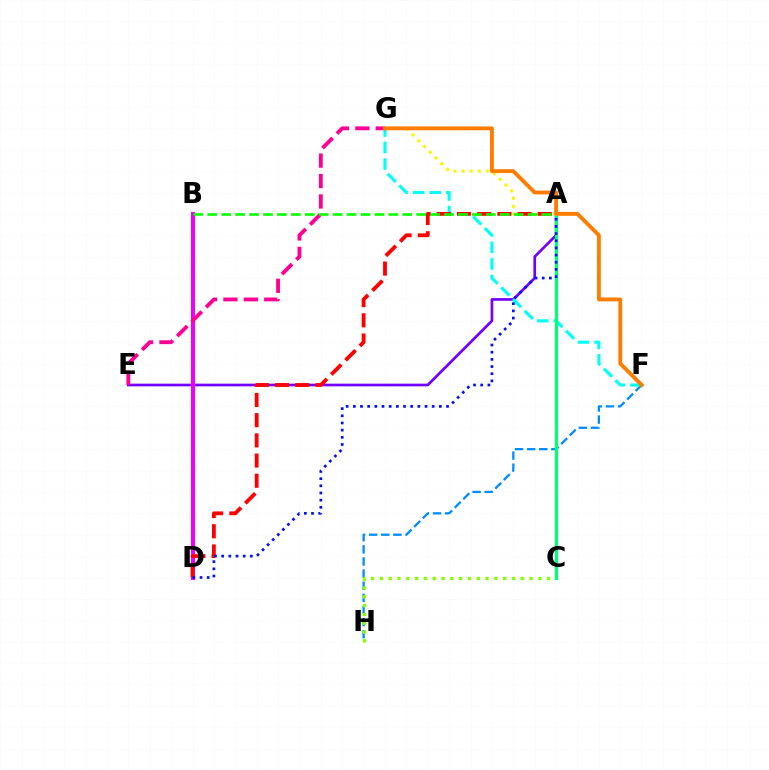{('A', 'E'): [{'color': '#7200ff', 'line_style': 'solid', 'thickness': 1.94}], ('B', 'D'): [{'color': '#ee00ff', 'line_style': 'solid', 'thickness': 2.87}], ('F', 'H'): [{'color': '#008cff', 'line_style': 'dashed', 'thickness': 1.65}], ('A', 'G'): [{'color': '#fcf500', 'line_style': 'dotted', 'thickness': 2.2}], ('C', 'H'): [{'color': '#84ff00', 'line_style': 'dotted', 'thickness': 2.39}], ('F', 'G'): [{'color': '#00fff6', 'line_style': 'dashed', 'thickness': 2.25}, {'color': '#ff7c00', 'line_style': 'solid', 'thickness': 2.78}], ('A', 'C'): [{'color': '#00ff74', 'line_style': 'solid', 'thickness': 2.3}], ('E', 'G'): [{'color': '#ff0094', 'line_style': 'dashed', 'thickness': 2.77}], ('A', 'D'): [{'color': '#ff0000', 'line_style': 'dashed', 'thickness': 2.74}, {'color': '#0010ff', 'line_style': 'dotted', 'thickness': 1.95}], ('A', 'B'): [{'color': '#08ff00', 'line_style': 'dashed', 'thickness': 1.89}]}